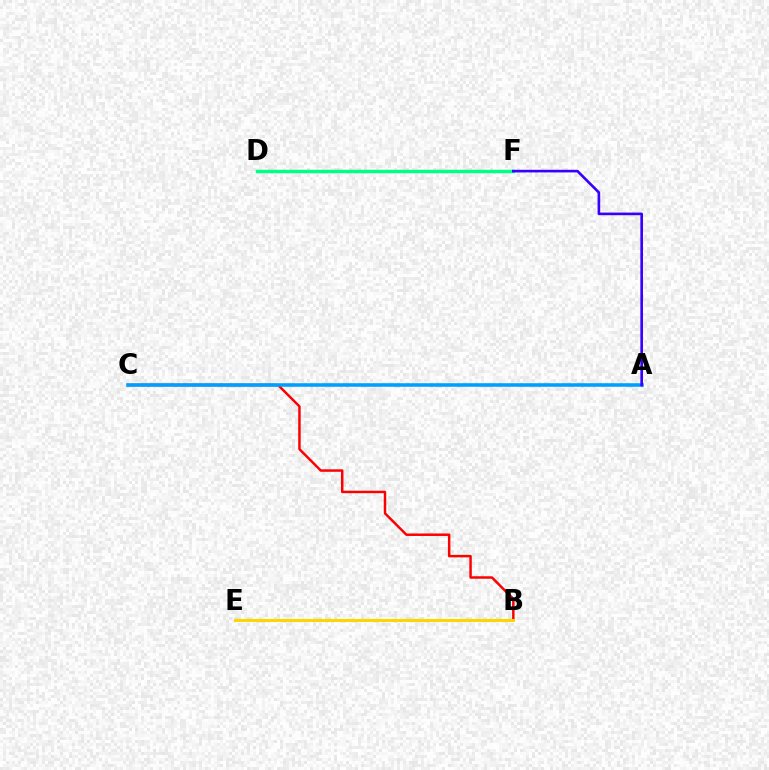{('B', 'C'): [{'color': '#ff0000', 'line_style': 'solid', 'thickness': 1.78}], ('D', 'F'): [{'color': '#00ff86', 'line_style': 'solid', 'thickness': 2.5}], ('B', 'E'): [{'color': '#ff00ed', 'line_style': 'dotted', 'thickness': 1.87}, {'color': '#4fff00', 'line_style': 'dashed', 'thickness': 1.54}, {'color': '#ffd500', 'line_style': 'solid', 'thickness': 2.16}], ('A', 'C'): [{'color': '#009eff', 'line_style': 'solid', 'thickness': 2.56}], ('A', 'F'): [{'color': '#3700ff', 'line_style': 'solid', 'thickness': 1.9}]}